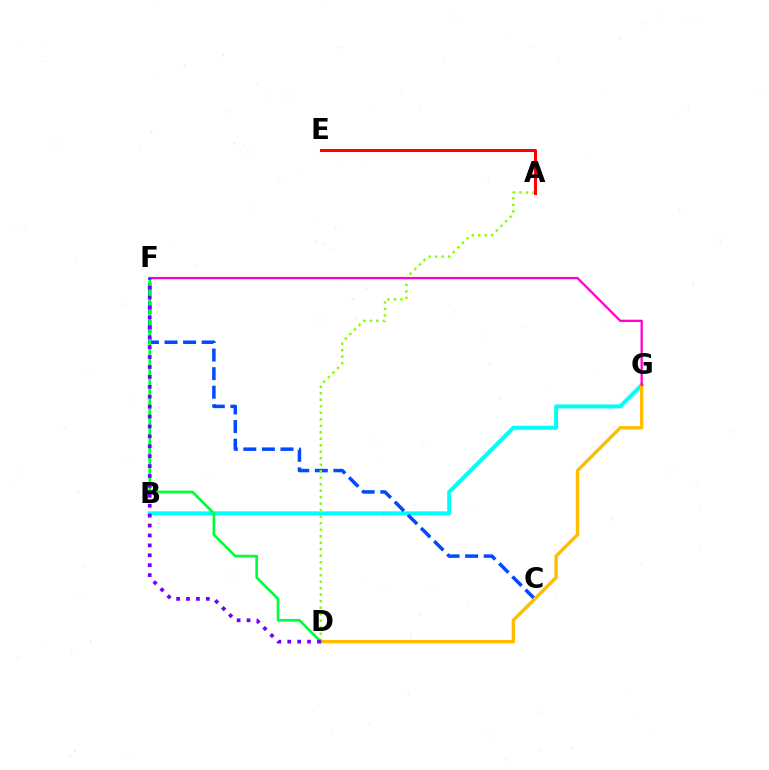{('B', 'G'): [{'color': '#00fff6', 'line_style': 'solid', 'thickness': 2.86}], ('C', 'F'): [{'color': '#004bff', 'line_style': 'dashed', 'thickness': 2.52}], ('A', 'D'): [{'color': '#84ff00', 'line_style': 'dotted', 'thickness': 1.77}], ('D', 'G'): [{'color': '#ffbd00', 'line_style': 'solid', 'thickness': 2.43}], ('D', 'F'): [{'color': '#00ff39', 'line_style': 'solid', 'thickness': 1.92}, {'color': '#7200ff', 'line_style': 'dotted', 'thickness': 2.69}], ('A', 'E'): [{'color': '#ff0000', 'line_style': 'solid', 'thickness': 2.18}], ('F', 'G'): [{'color': '#ff00cf', 'line_style': 'solid', 'thickness': 1.64}]}